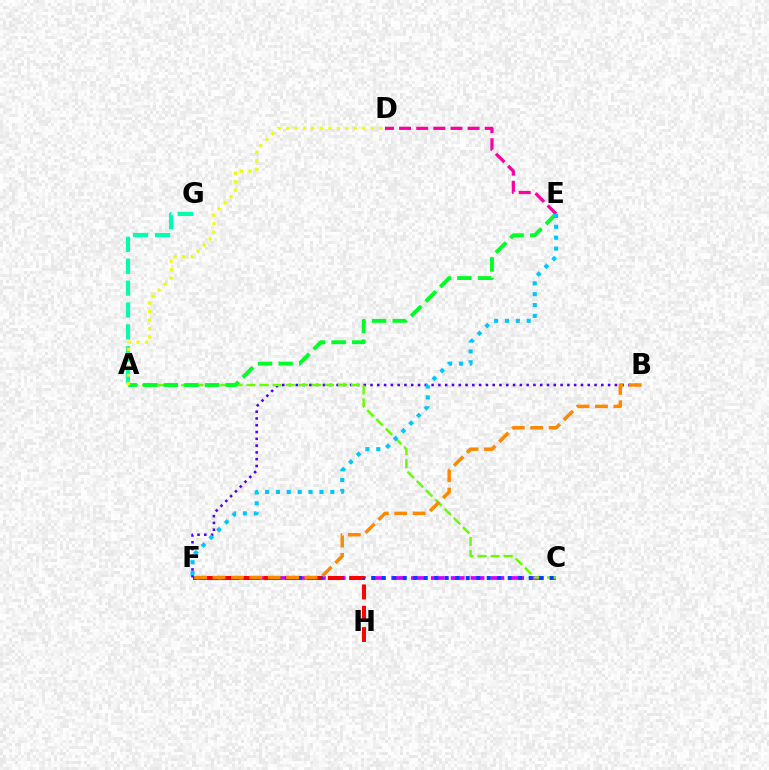{('A', 'G'): [{'color': '#00ffaf', 'line_style': 'dashed', 'thickness': 2.98}], ('B', 'F'): [{'color': '#4f00ff', 'line_style': 'dotted', 'thickness': 1.84}, {'color': '#ff8800', 'line_style': 'dashed', 'thickness': 2.5}], ('C', 'F'): [{'color': '#d600ff', 'line_style': 'dashed', 'thickness': 2.69}, {'color': '#003fff', 'line_style': 'dotted', 'thickness': 2.85}], ('A', 'C'): [{'color': '#66ff00', 'line_style': 'dashed', 'thickness': 1.77}], ('A', 'E'): [{'color': '#00ff27', 'line_style': 'dashed', 'thickness': 2.8}], ('A', 'D'): [{'color': '#eeff00', 'line_style': 'dotted', 'thickness': 2.3}], ('F', 'H'): [{'color': '#ff0000', 'line_style': 'dashed', 'thickness': 2.9}], ('D', 'E'): [{'color': '#ff00a0', 'line_style': 'dashed', 'thickness': 2.33}], ('E', 'F'): [{'color': '#00c7ff', 'line_style': 'dotted', 'thickness': 2.96}]}